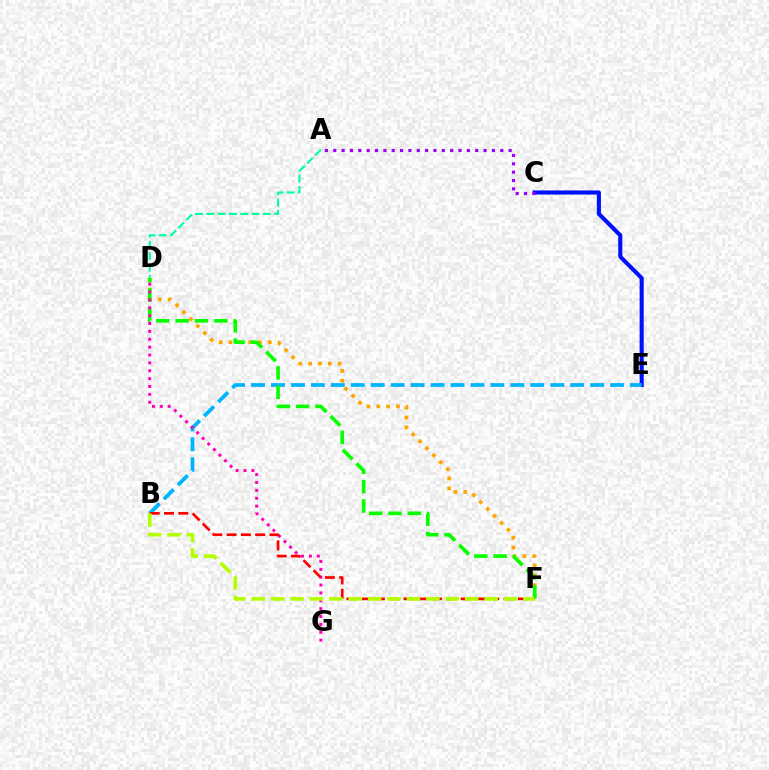{('C', 'E'): [{'color': '#0010ff', 'line_style': 'solid', 'thickness': 2.95}], ('D', 'F'): [{'color': '#ffa500', 'line_style': 'dotted', 'thickness': 2.67}, {'color': '#08ff00', 'line_style': 'dashed', 'thickness': 2.63}], ('B', 'E'): [{'color': '#00b5ff', 'line_style': 'dashed', 'thickness': 2.71}], ('A', 'C'): [{'color': '#9b00ff', 'line_style': 'dotted', 'thickness': 2.27}], ('D', 'G'): [{'color': '#ff00bd', 'line_style': 'dotted', 'thickness': 2.14}], ('B', 'F'): [{'color': '#ff0000', 'line_style': 'dashed', 'thickness': 1.94}, {'color': '#b3ff00', 'line_style': 'dashed', 'thickness': 2.64}], ('A', 'D'): [{'color': '#00ff9d', 'line_style': 'dashed', 'thickness': 1.54}]}